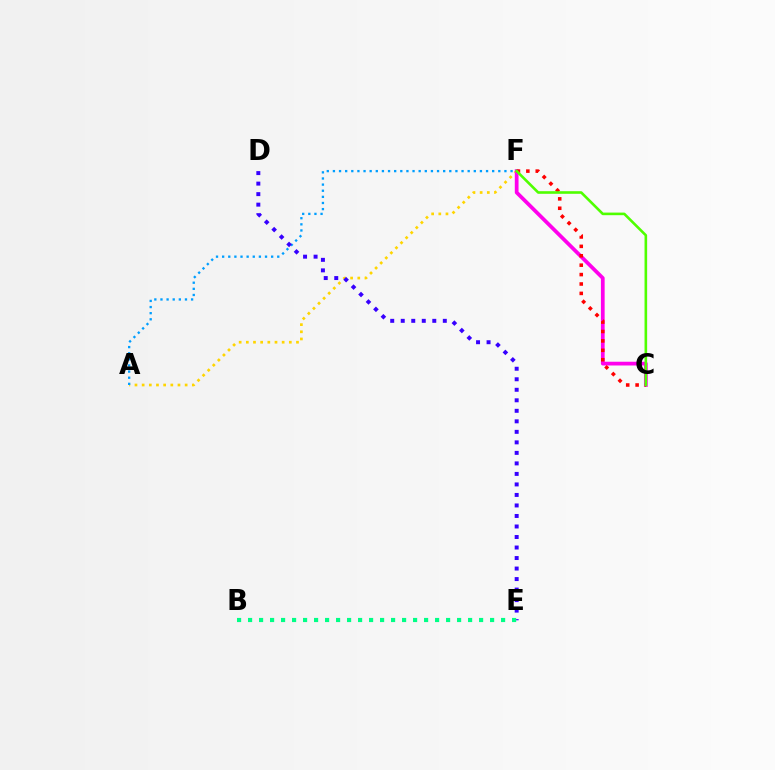{('A', 'F'): [{'color': '#ffd500', 'line_style': 'dotted', 'thickness': 1.95}, {'color': '#009eff', 'line_style': 'dotted', 'thickness': 1.66}], ('C', 'F'): [{'color': '#ff00ed', 'line_style': 'solid', 'thickness': 2.69}, {'color': '#ff0000', 'line_style': 'dotted', 'thickness': 2.56}, {'color': '#4fff00', 'line_style': 'solid', 'thickness': 1.88}], ('D', 'E'): [{'color': '#3700ff', 'line_style': 'dotted', 'thickness': 2.86}], ('B', 'E'): [{'color': '#00ff86', 'line_style': 'dotted', 'thickness': 2.99}]}